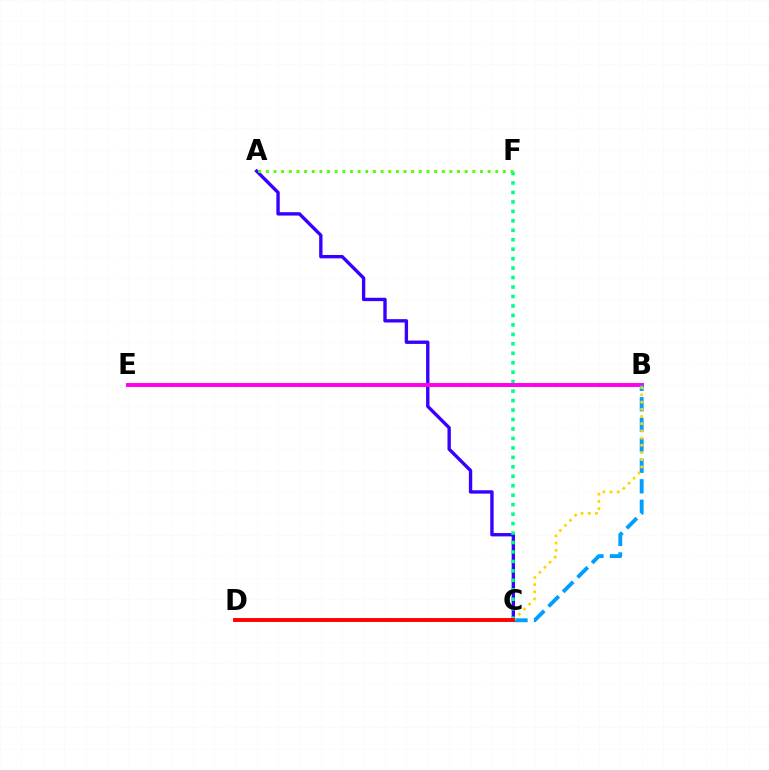{('A', 'C'): [{'color': '#3700ff', 'line_style': 'solid', 'thickness': 2.42}], ('C', 'F'): [{'color': '#00ff86', 'line_style': 'dotted', 'thickness': 2.57}], ('B', 'E'): [{'color': '#ff00ed', 'line_style': 'solid', 'thickness': 2.83}], ('B', 'C'): [{'color': '#009eff', 'line_style': 'dashed', 'thickness': 2.79}, {'color': '#ffd500', 'line_style': 'dotted', 'thickness': 1.96}], ('C', 'D'): [{'color': '#ff0000', 'line_style': 'solid', 'thickness': 2.8}], ('A', 'F'): [{'color': '#4fff00', 'line_style': 'dotted', 'thickness': 2.08}]}